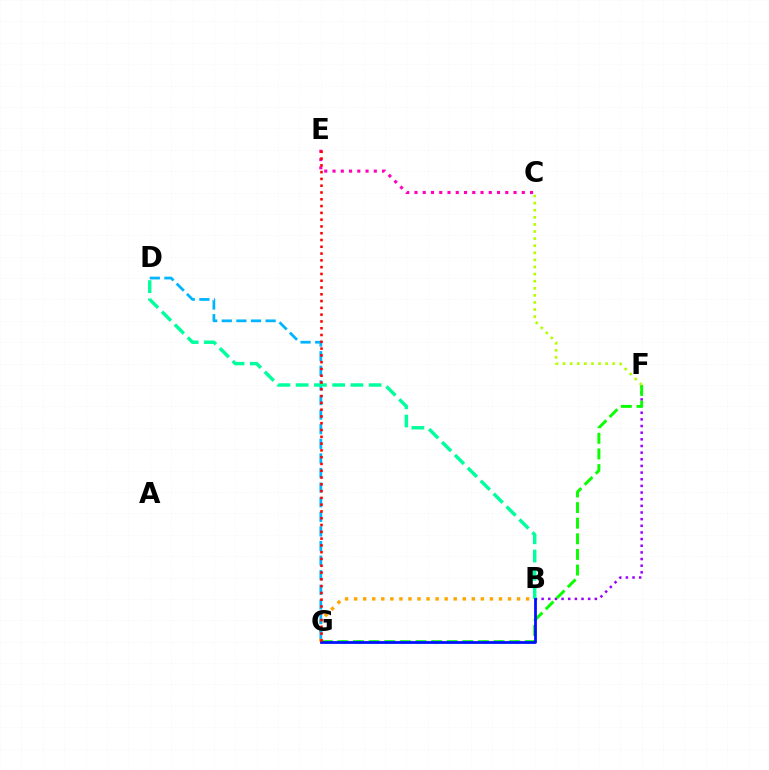{('B', 'F'): [{'color': '#9b00ff', 'line_style': 'dotted', 'thickness': 1.81}], ('C', 'E'): [{'color': '#ff00bd', 'line_style': 'dotted', 'thickness': 2.24}], ('F', 'G'): [{'color': '#08ff00', 'line_style': 'dashed', 'thickness': 2.12}], ('B', 'G'): [{'color': '#ffa500', 'line_style': 'dotted', 'thickness': 2.46}, {'color': '#0010ff', 'line_style': 'solid', 'thickness': 1.99}], ('C', 'F'): [{'color': '#b3ff00', 'line_style': 'dotted', 'thickness': 1.93}], ('D', 'G'): [{'color': '#00b5ff', 'line_style': 'dashed', 'thickness': 1.98}], ('B', 'D'): [{'color': '#00ff9d', 'line_style': 'dashed', 'thickness': 2.48}], ('E', 'G'): [{'color': '#ff0000', 'line_style': 'dotted', 'thickness': 1.84}]}